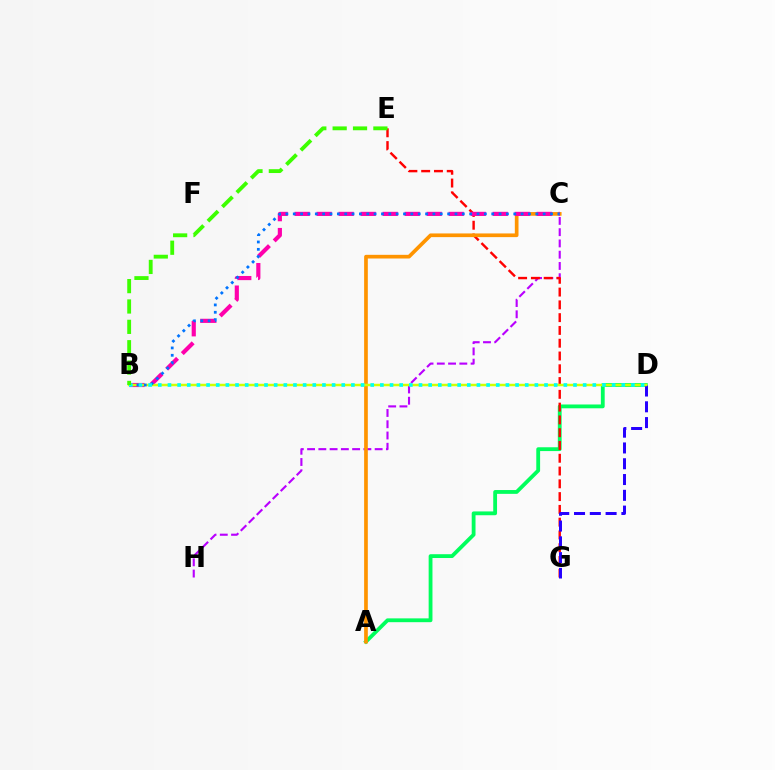{('A', 'D'): [{'color': '#00ff5c', 'line_style': 'solid', 'thickness': 2.74}], ('C', 'H'): [{'color': '#b900ff', 'line_style': 'dashed', 'thickness': 1.53}], ('E', 'G'): [{'color': '#ff0000', 'line_style': 'dashed', 'thickness': 1.74}], ('D', 'G'): [{'color': '#2500ff', 'line_style': 'dashed', 'thickness': 2.14}], ('A', 'C'): [{'color': '#ff9400', 'line_style': 'solid', 'thickness': 2.65}], ('B', 'C'): [{'color': '#ff00ac', 'line_style': 'dashed', 'thickness': 2.99}, {'color': '#0074ff', 'line_style': 'dotted', 'thickness': 2.0}], ('B', 'D'): [{'color': '#d1ff00', 'line_style': 'solid', 'thickness': 1.78}, {'color': '#00fff6', 'line_style': 'dotted', 'thickness': 2.62}], ('B', 'E'): [{'color': '#3dff00', 'line_style': 'dashed', 'thickness': 2.77}]}